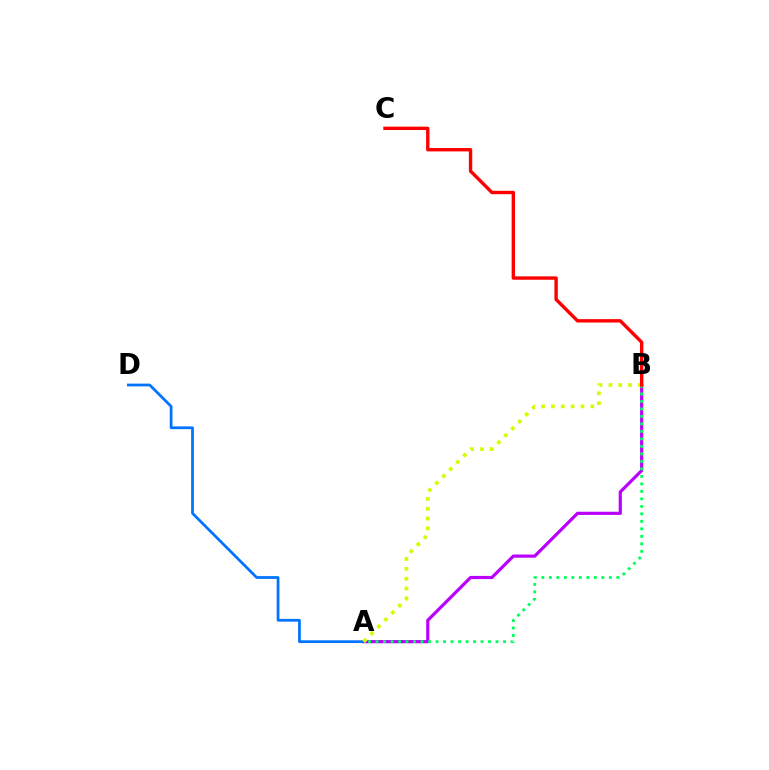{('A', 'B'): [{'color': '#b900ff', 'line_style': 'solid', 'thickness': 2.29}, {'color': '#d1ff00', 'line_style': 'dotted', 'thickness': 2.68}, {'color': '#00ff5c', 'line_style': 'dotted', 'thickness': 2.04}], ('A', 'D'): [{'color': '#0074ff', 'line_style': 'solid', 'thickness': 1.98}], ('B', 'C'): [{'color': '#ff0000', 'line_style': 'solid', 'thickness': 2.44}]}